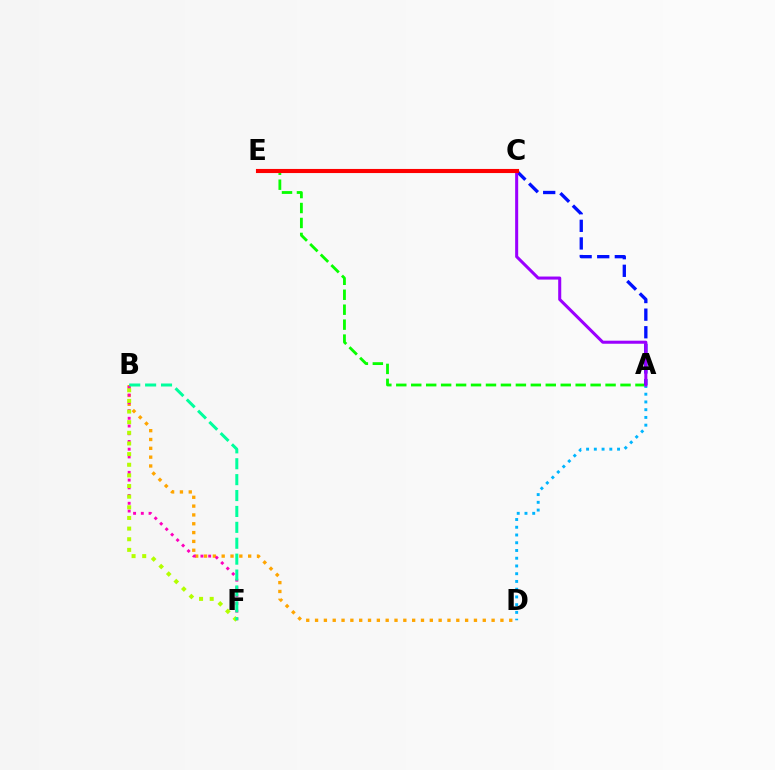{('B', 'D'): [{'color': '#ffa500', 'line_style': 'dotted', 'thickness': 2.4}], ('B', 'F'): [{'color': '#ff00bd', 'line_style': 'dotted', 'thickness': 2.1}, {'color': '#b3ff00', 'line_style': 'dotted', 'thickness': 2.89}, {'color': '#00ff9d', 'line_style': 'dashed', 'thickness': 2.16}], ('A', 'E'): [{'color': '#08ff00', 'line_style': 'dashed', 'thickness': 2.03}], ('A', 'C'): [{'color': '#0010ff', 'line_style': 'dashed', 'thickness': 2.39}, {'color': '#9b00ff', 'line_style': 'solid', 'thickness': 2.19}], ('A', 'D'): [{'color': '#00b5ff', 'line_style': 'dotted', 'thickness': 2.1}], ('C', 'E'): [{'color': '#ff0000', 'line_style': 'solid', 'thickness': 2.95}]}